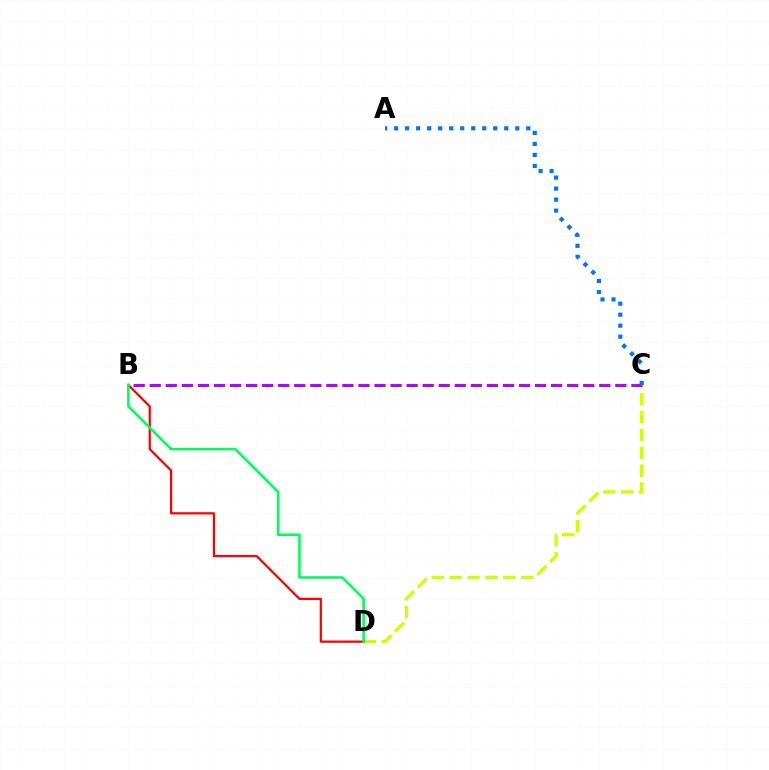{('C', 'D'): [{'color': '#d1ff00', 'line_style': 'dashed', 'thickness': 2.42}], ('B', 'D'): [{'color': '#ff0000', 'line_style': 'solid', 'thickness': 1.61}, {'color': '#00ff5c', 'line_style': 'solid', 'thickness': 1.84}], ('B', 'C'): [{'color': '#b900ff', 'line_style': 'dashed', 'thickness': 2.18}], ('A', 'C'): [{'color': '#0074ff', 'line_style': 'dotted', 'thickness': 2.99}]}